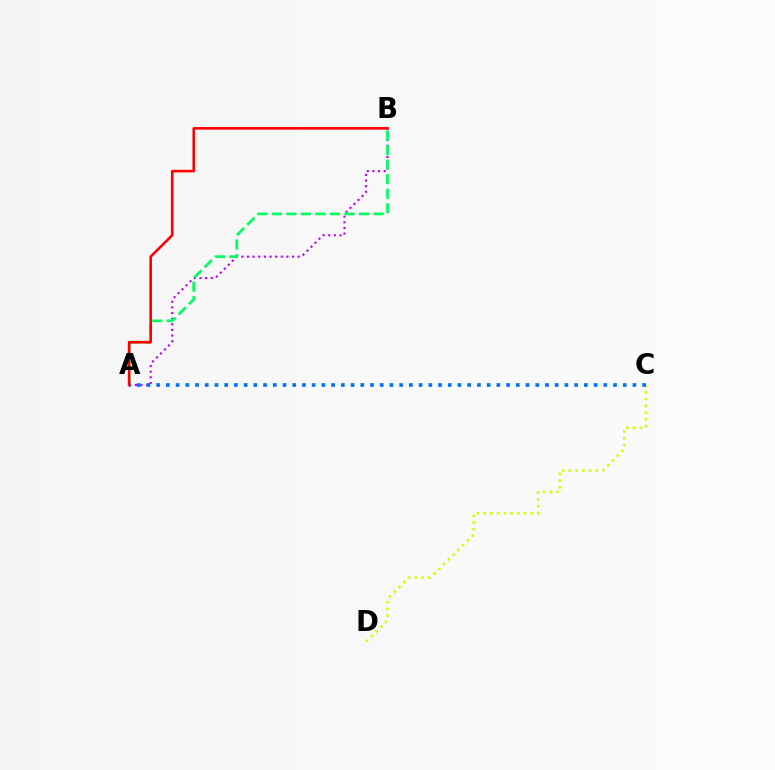{('C', 'D'): [{'color': '#d1ff00', 'line_style': 'dotted', 'thickness': 1.83}], ('A', 'B'): [{'color': '#b900ff', 'line_style': 'dotted', 'thickness': 1.53}, {'color': '#00ff5c', 'line_style': 'dashed', 'thickness': 1.97}, {'color': '#ff0000', 'line_style': 'solid', 'thickness': 1.87}], ('A', 'C'): [{'color': '#0074ff', 'line_style': 'dotted', 'thickness': 2.64}]}